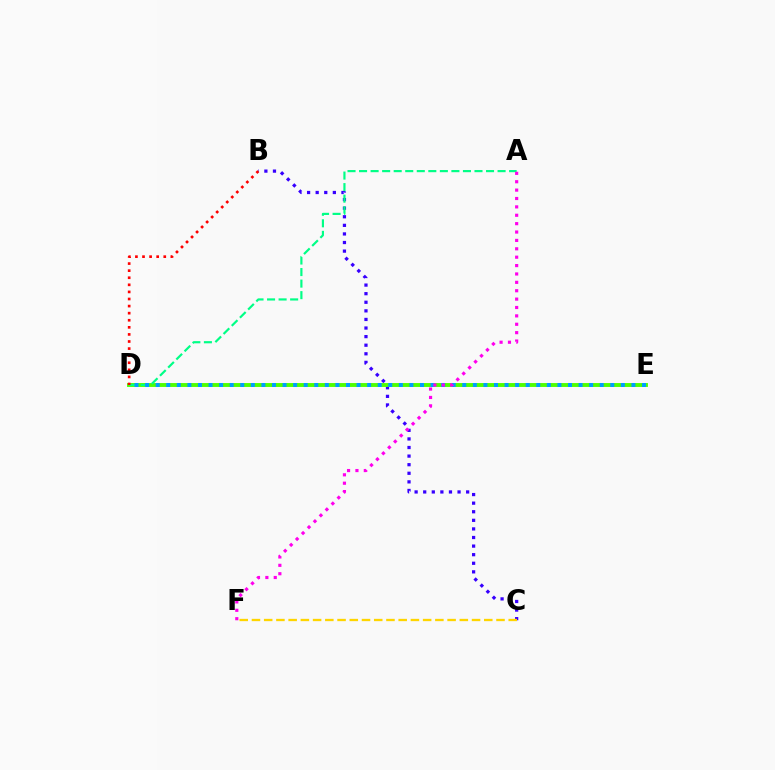{('B', 'C'): [{'color': '#3700ff', 'line_style': 'dotted', 'thickness': 2.33}], ('D', 'E'): [{'color': '#4fff00', 'line_style': 'solid', 'thickness': 2.8}, {'color': '#009eff', 'line_style': 'dotted', 'thickness': 2.87}], ('A', 'D'): [{'color': '#00ff86', 'line_style': 'dashed', 'thickness': 1.57}], ('C', 'F'): [{'color': '#ffd500', 'line_style': 'dashed', 'thickness': 1.66}], ('B', 'D'): [{'color': '#ff0000', 'line_style': 'dotted', 'thickness': 1.92}], ('A', 'F'): [{'color': '#ff00ed', 'line_style': 'dotted', 'thickness': 2.28}]}